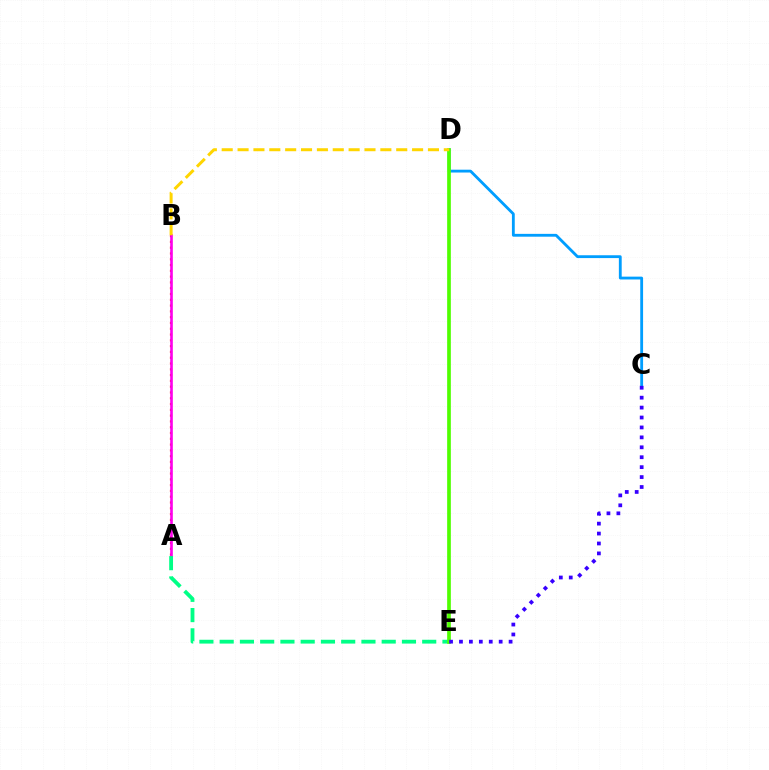{('A', 'B'): [{'color': '#ff0000', 'line_style': 'dotted', 'thickness': 1.57}, {'color': '#ff00ed', 'line_style': 'solid', 'thickness': 1.89}], ('C', 'D'): [{'color': '#009eff', 'line_style': 'solid', 'thickness': 2.04}], ('A', 'E'): [{'color': '#00ff86', 'line_style': 'dashed', 'thickness': 2.75}], ('D', 'E'): [{'color': '#4fff00', 'line_style': 'solid', 'thickness': 2.65}], ('B', 'D'): [{'color': '#ffd500', 'line_style': 'dashed', 'thickness': 2.16}], ('C', 'E'): [{'color': '#3700ff', 'line_style': 'dotted', 'thickness': 2.7}]}